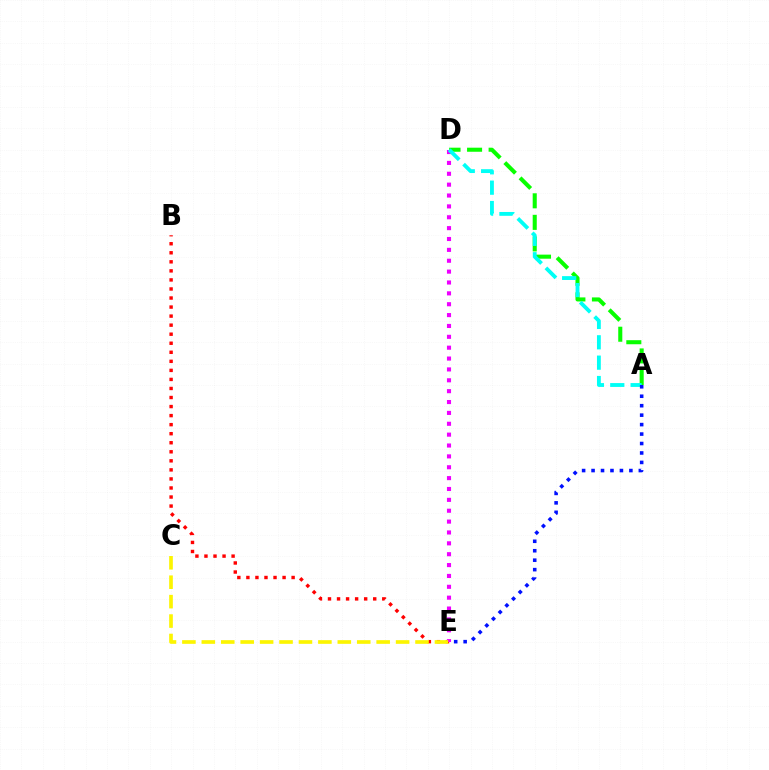{('B', 'E'): [{'color': '#ff0000', 'line_style': 'dotted', 'thickness': 2.46}], ('A', 'D'): [{'color': '#08ff00', 'line_style': 'dashed', 'thickness': 2.93}, {'color': '#00fff6', 'line_style': 'dashed', 'thickness': 2.77}], ('D', 'E'): [{'color': '#ee00ff', 'line_style': 'dotted', 'thickness': 2.95}], ('C', 'E'): [{'color': '#fcf500', 'line_style': 'dashed', 'thickness': 2.64}], ('A', 'E'): [{'color': '#0010ff', 'line_style': 'dotted', 'thickness': 2.57}]}